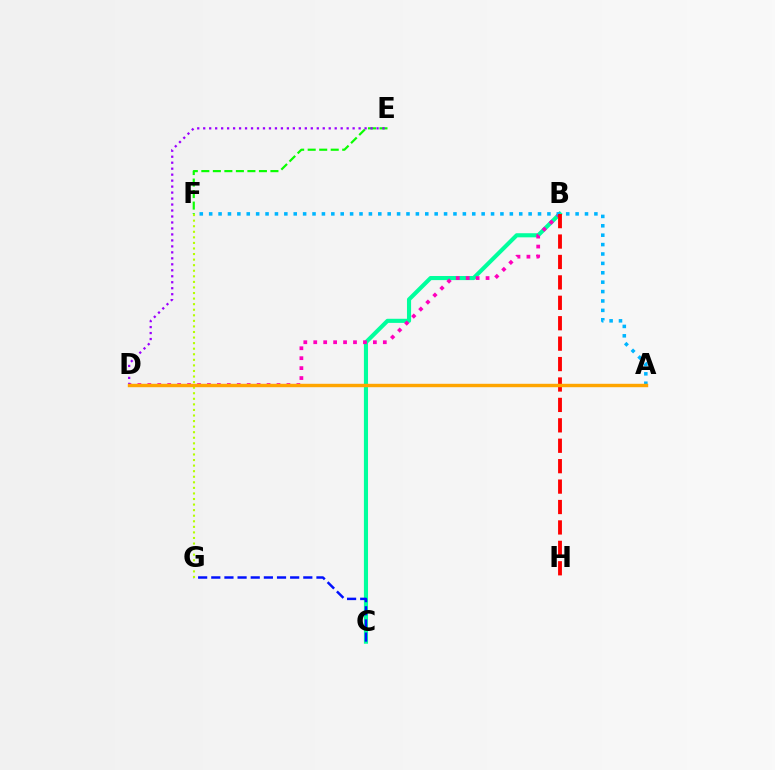{('E', 'F'): [{'color': '#08ff00', 'line_style': 'dashed', 'thickness': 1.56}], ('B', 'C'): [{'color': '#00ff9d', 'line_style': 'solid', 'thickness': 2.96}], ('B', 'D'): [{'color': '#ff00bd', 'line_style': 'dotted', 'thickness': 2.7}], ('C', 'G'): [{'color': '#0010ff', 'line_style': 'dashed', 'thickness': 1.79}], ('F', 'G'): [{'color': '#b3ff00', 'line_style': 'dotted', 'thickness': 1.51}], ('A', 'F'): [{'color': '#00b5ff', 'line_style': 'dotted', 'thickness': 2.55}], ('D', 'E'): [{'color': '#9b00ff', 'line_style': 'dotted', 'thickness': 1.62}], ('B', 'H'): [{'color': '#ff0000', 'line_style': 'dashed', 'thickness': 2.77}], ('A', 'D'): [{'color': '#ffa500', 'line_style': 'solid', 'thickness': 2.46}]}